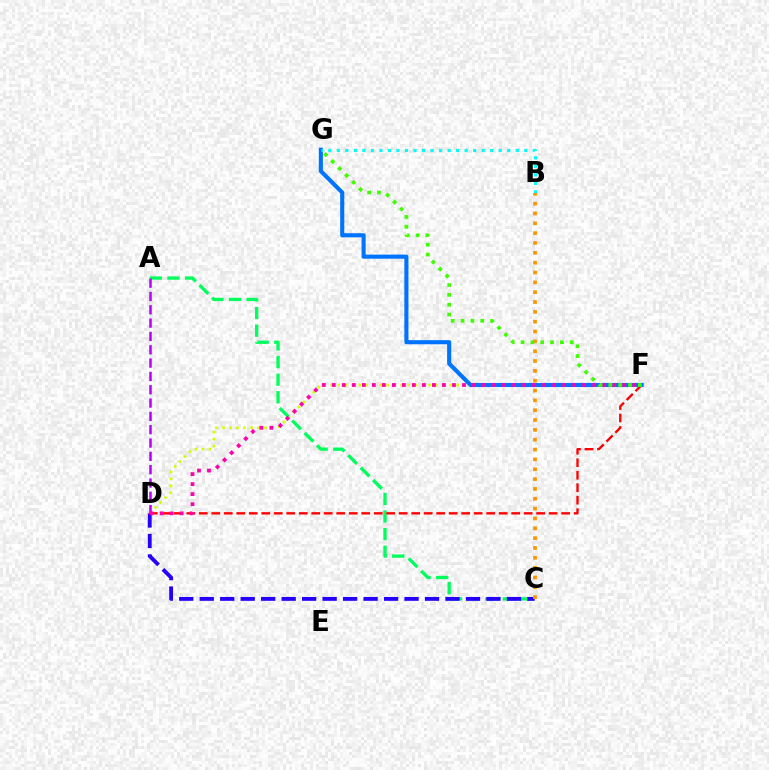{('D', 'F'): [{'color': '#d1ff00', 'line_style': 'dotted', 'thickness': 1.9}, {'color': '#ff0000', 'line_style': 'dashed', 'thickness': 1.7}, {'color': '#ff00ac', 'line_style': 'dotted', 'thickness': 2.72}], ('A', 'C'): [{'color': '#00ff5c', 'line_style': 'dashed', 'thickness': 2.39}], ('F', 'G'): [{'color': '#0074ff', 'line_style': 'solid', 'thickness': 2.96}, {'color': '#3dff00', 'line_style': 'dotted', 'thickness': 2.67}], ('B', 'G'): [{'color': '#00fff6', 'line_style': 'dotted', 'thickness': 2.31}], ('C', 'D'): [{'color': '#2500ff', 'line_style': 'dashed', 'thickness': 2.78}], ('A', 'D'): [{'color': '#b900ff', 'line_style': 'dashed', 'thickness': 1.81}], ('B', 'C'): [{'color': '#ff9400', 'line_style': 'dotted', 'thickness': 2.67}]}